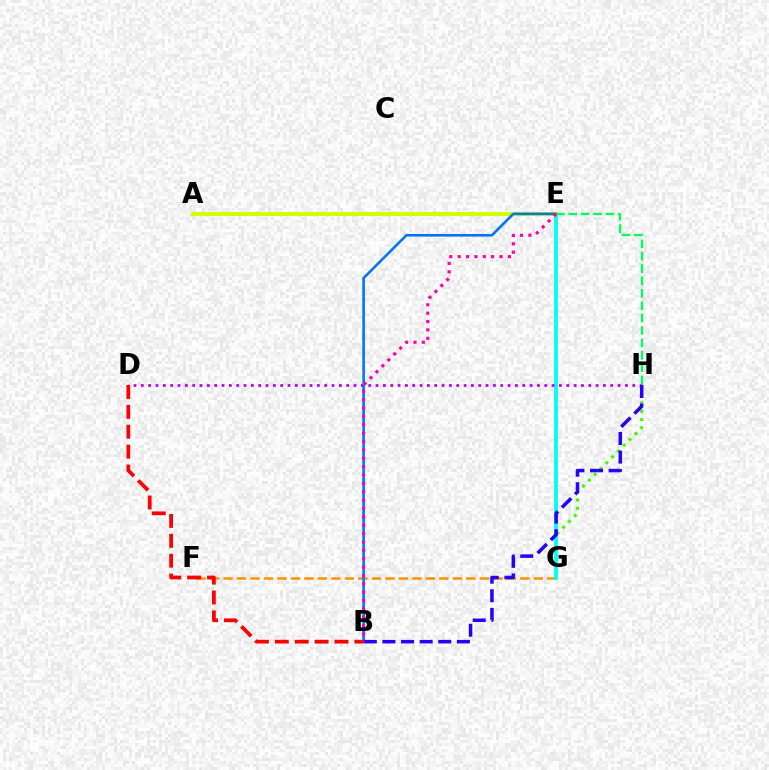{('G', 'H'): [{'color': '#3dff00', 'line_style': 'dotted', 'thickness': 2.24}], ('F', 'G'): [{'color': '#ff9400', 'line_style': 'dashed', 'thickness': 1.83}], ('E', 'G'): [{'color': '#00fff6', 'line_style': 'solid', 'thickness': 2.73}], ('A', 'E'): [{'color': '#d1ff00', 'line_style': 'solid', 'thickness': 2.88}], ('D', 'H'): [{'color': '#b900ff', 'line_style': 'dotted', 'thickness': 1.99}], ('B', 'E'): [{'color': '#0074ff', 'line_style': 'solid', 'thickness': 1.87}, {'color': '#ff00ac', 'line_style': 'dotted', 'thickness': 2.28}], ('E', 'H'): [{'color': '#00ff5c', 'line_style': 'dashed', 'thickness': 1.68}], ('B', 'H'): [{'color': '#2500ff', 'line_style': 'dashed', 'thickness': 2.53}], ('B', 'D'): [{'color': '#ff0000', 'line_style': 'dashed', 'thickness': 2.7}]}